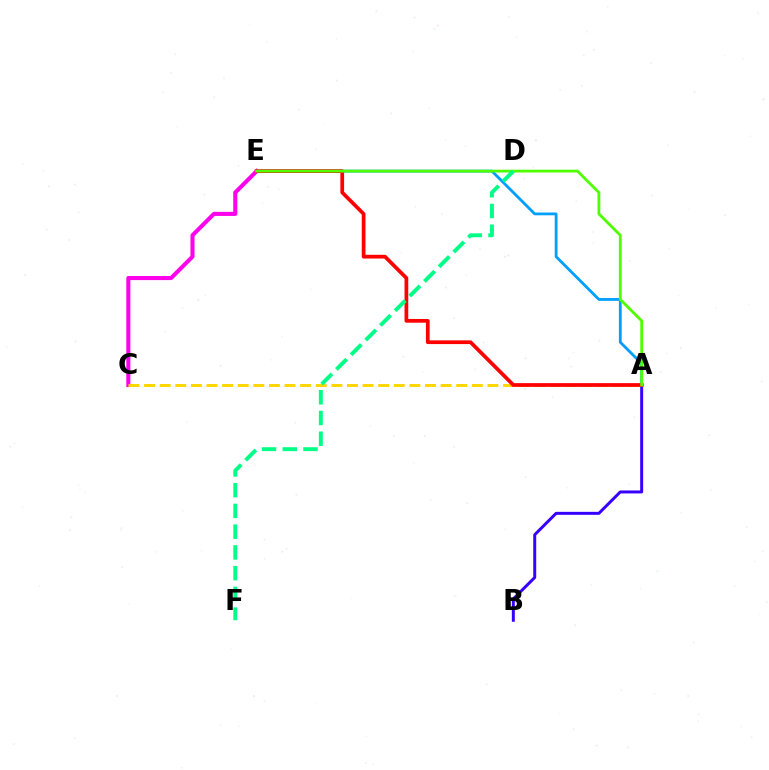{('A', 'B'): [{'color': '#3700ff', 'line_style': 'solid', 'thickness': 2.14}], ('C', 'E'): [{'color': '#ff00ed', 'line_style': 'solid', 'thickness': 2.93}], ('A', 'E'): [{'color': '#009eff', 'line_style': 'solid', 'thickness': 2.01}, {'color': '#ff0000', 'line_style': 'solid', 'thickness': 2.68}, {'color': '#4fff00', 'line_style': 'solid', 'thickness': 2.01}], ('A', 'C'): [{'color': '#ffd500', 'line_style': 'dashed', 'thickness': 2.12}], ('D', 'F'): [{'color': '#00ff86', 'line_style': 'dashed', 'thickness': 2.82}]}